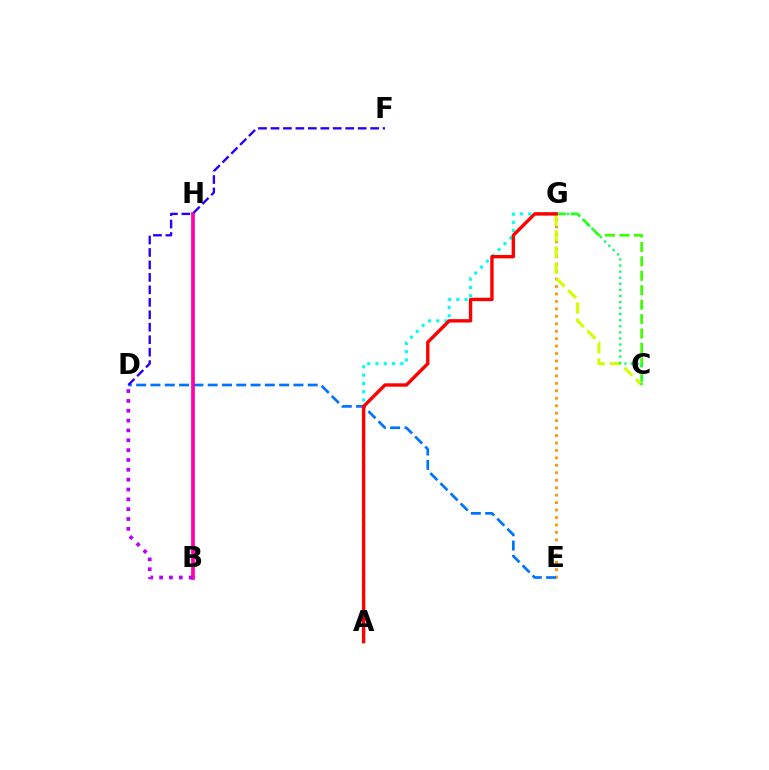{('A', 'G'): [{'color': '#00fff6', 'line_style': 'dotted', 'thickness': 2.25}, {'color': '#ff0000', 'line_style': 'solid', 'thickness': 2.44}], ('C', 'G'): [{'color': '#3dff00', 'line_style': 'dashed', 'thickness': 1.96}, {'color': '#d1ff00', 'line_style': 'dashed', 'thickness': 2.2}, {'color': '#00ff5c', 'line_style': 'dotted', 'thickness': 1.65}], ('E', 'G'): [{'color': '#ff9400', 'line_style': 'dotted', 'thickness': 2.02}], ('D', 'E'): [{'color': '#0074ff', 'line_style': 'dashed', 'thickness': 1.94}], ('B', 'H'): [{'color': '#ff00ac', 'line_style': 'solid', 'thickness': 2.68}], ('B', 'D'): [{'color': '#b900ff', 'line_style': 'dotted', 'thickness': 2.67}], ('D', 'F'): [{'color': '#2500ff', 'line_style': 'dashed', 'thickness': 1.69}]}